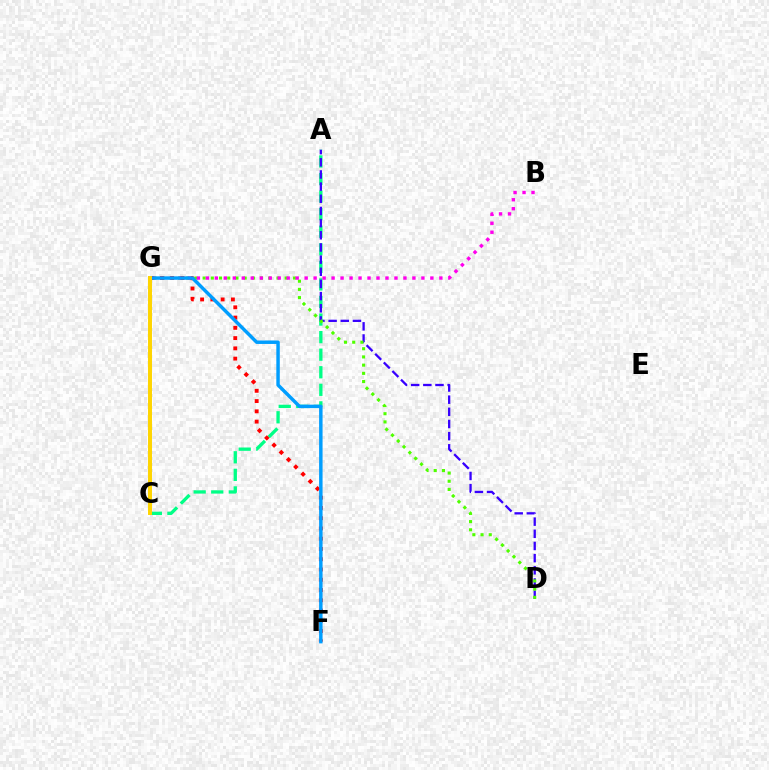{('A', 'C'): [{'color': '#00ff86', 'line_style': 'dashed', 'thickness': 2.39}], ('A', 'D'): [{'color': '#3700ff', 'line_style': 'dashed', 'thickness': 1.65}], ('D', 'G'): [{'color': '#4fff00', 'line_style': 'dotted', 'thickness': 2.23}], ('B', 'G'): [{'color': '#ff00ed', 'line_style': 'dotted', 'thickness': 2.44}], ('F', 'G'): [{'color': '#ff0000', 'line_style': 'dotted', 'thickness': 2.79}, {'color': '#009eff', 'line_style': 'solid', 'thickness': 2.49}], ('C', 'G'): [{'color': '#ffd500', 'line_style': 'solid', 'thickness': 2.85}]}